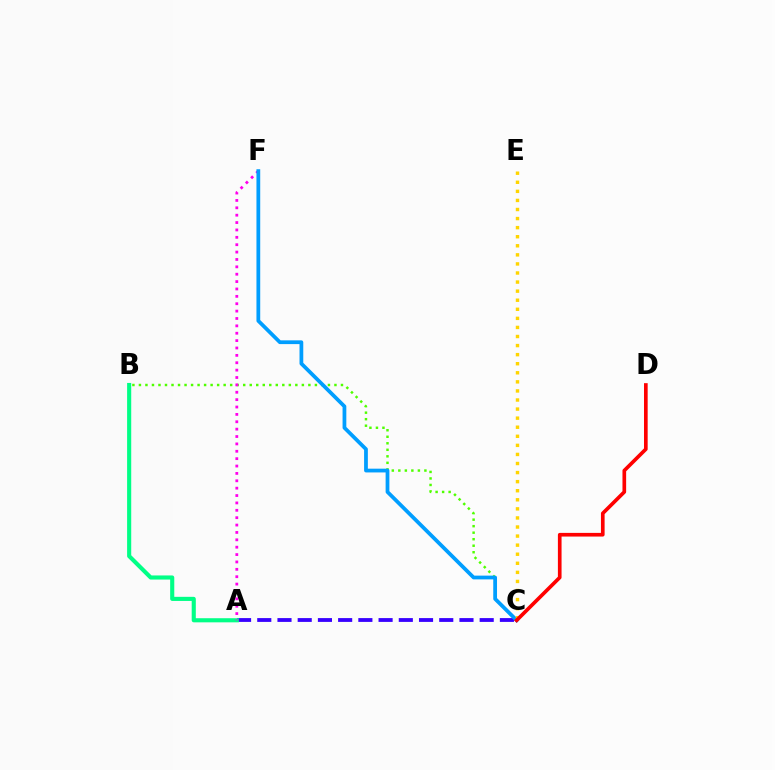{('B', 'C'): [{'color': '#4fff00', 'line_style': 'dotted', 'thickness': 1.77}], ('A', 'C'): [{'color': '#3700ff', 'line_style': 'dashed', 'thickness': 2.75}], ('A', 'B'): [{'color': '#00ff86', 'line_style': 'solid', 'thickness': 2.96}], ('A', 'F'): [{'color': '#ff00ed', 'line_style': 'dotted', 'thickness': 2.0}], ('C', 'F'): [{'color': '#009eff', 'line_style': 'solid', 'thickness': 2.71}], ('C', 'E'): [{'color': '#ffd500', 'line_style': 'dotted', 'thickness': 2.46}], ('C', 'D'): [{'color': '#ff0000', 'line_style': 'solid', 'thickness': 2.64}]}